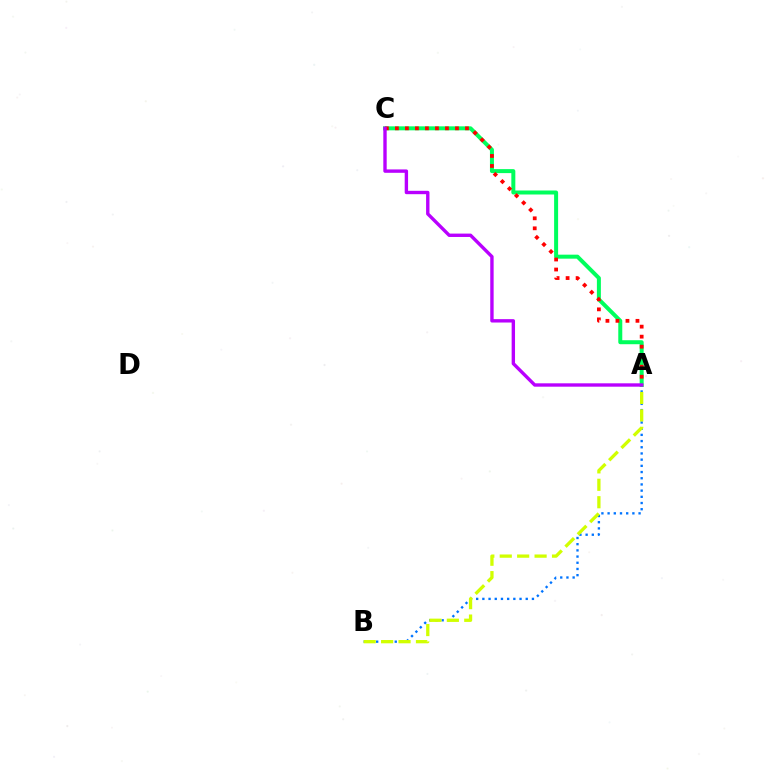{('A', 'B'): [{'color': '#0074ff', 'line_style': 'dotted', 'thickness': 1.68}, {'color': '#d1ff00', 'line_style': 'dashed', 'thickness': 2.37}], ('A', 'C'): [{'color': '#00ff5c', 'line_style': 'solid', 'thickness': 2.88}, {'color': '#ff0000', 'line_style': 'dotted', 'thickness': 2.72}, {'color': '#b900ff', 'line_style': 'solid', 'thickness': 2.43}]}